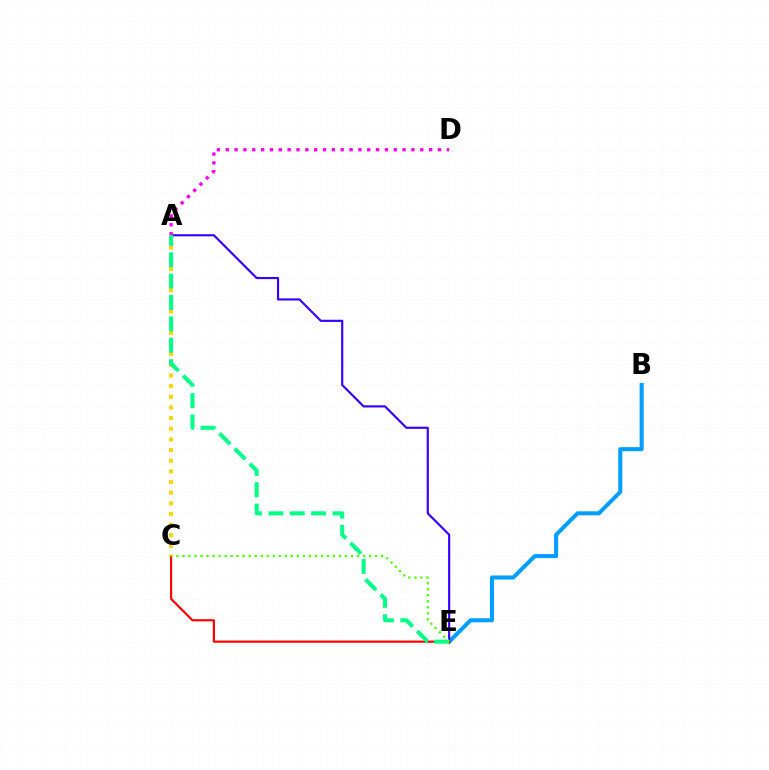{('B', 'E'): [{'color': '#009eff', 'line_style': 'solid', 'thickness': 2.91}], ('A', 'E'): [{'color': '#3700ff', 'line_style': 'solid', 'thickness': 1.55}, {'color': '#00ff86', 'line_style': 'dashed', 'thickness': 2.9}], ('C', 'E'): [{'color': '#ff0000', 'line_style': 'solid', 'thickness': 1.57}, {'color': '#4fff00', 'line_style': 'dotted', 'thickness': 1.64}], ('A', 'C'): [{'color': '#ffd500', 'line_style': 'dotted', 'thickness': 2.89}], ('A', 'D'): [{'color': '#ff00ed', 'line_style': 'dotted', 'thickness': 2.4}]}